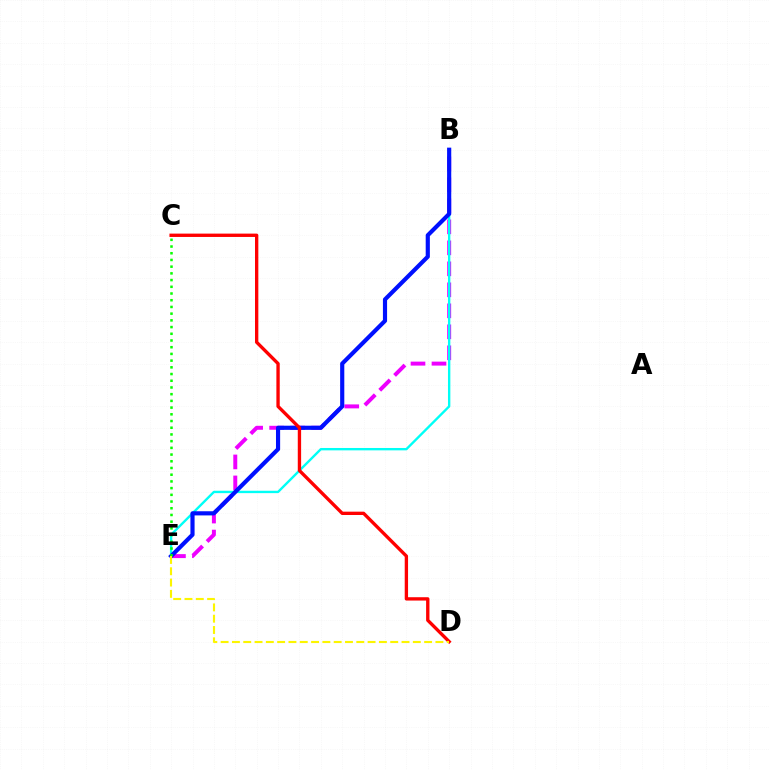{('B', 'E'): [{'color': '#ee00ff', 'line_style': 'dashed', 'thickness': 2.85}, {'color': '#00fff6', 'line_style': 'solid', 'thickness': 1.71}, {'color': '#0010ff', 'line_style': 'solid', 'thickness': 2.99}], ('C', 'D'): [{'color': '#ff0000', 'line_style': 'solid', 'thickness': 2.41}], ('C', 'E'): [{'color': '#08ff00', 'line_style': 'dotted', 'thickness': 1.82}], ('D', 'E'): [{'color': '#fcf500', 'line_style': 'dashed', 'thickness': 1.54}]}